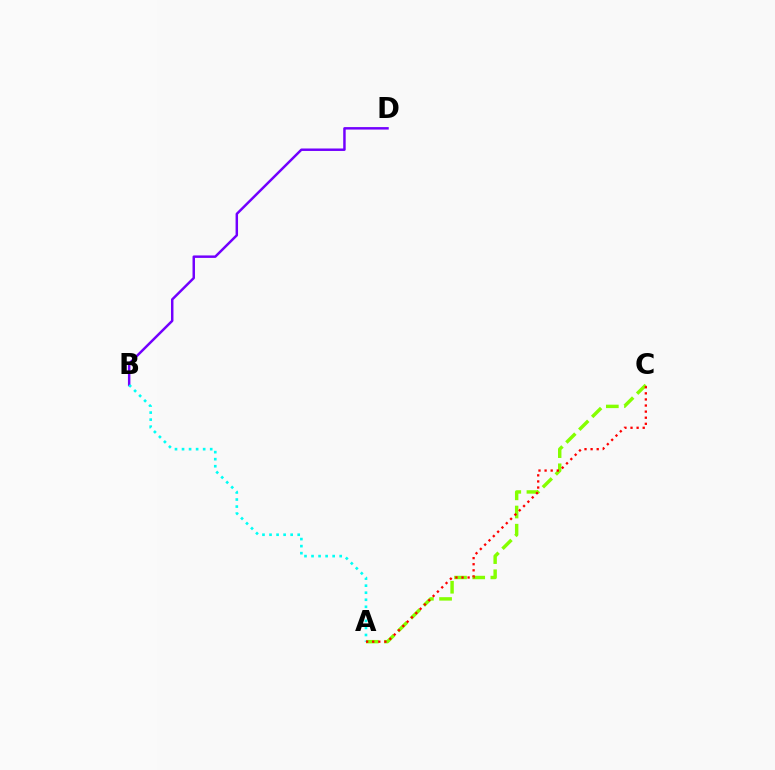{('A', 'C'): [{'color': '#84ff00', 'line_style': 'dashed', 'thickness': 2.47}, {'color': '#ff0000', 'line_style': 'dotted', 'thickness': 1.66}], ('B', 'D'): [{'color': '#7200ff', 'line_style': 'solid', 'thickness': 1.78}], ('A', 'B'): [{'color': '#00fff6', 'line_style': 'dotted', 'thickness': 1.91}]}